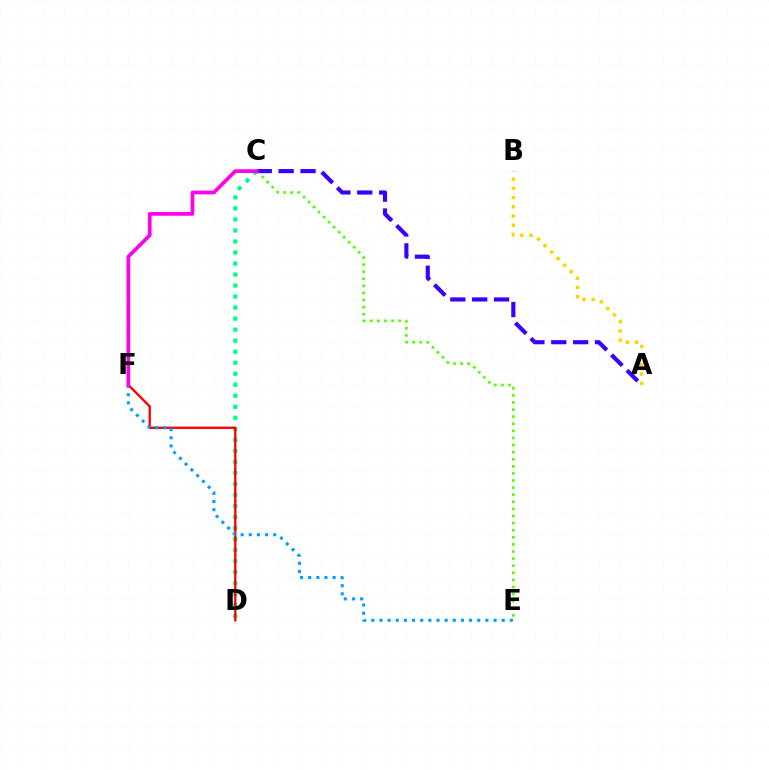{('C', 'D'): [{'color': '#00ff86', 'line_style': 'dotted', 'thickness': 2.99}], ('A', 'B'): [{'color': '#ffd500', 'line_style': 'dotted', 'thickness': 2.5}], ('D', 'F'): [{'color': '#ff0000', 'line_style': 'solid', 'thickness': 1.68}], ('E', 'F'): [{'color': '#009eff', 'line_style': 'dotted', 'thickness': 2.21}], ('C', 'E'): [{'color': '#4fff00', 'line_style': 'dotted', 'thickness': 1.93}], ('A', 'C'): [{'color': '#3700ff', 'line_style': 'dashed', 'thickness': 2.97}], ('C', 'F'): [{'color': '#ff00ed', 'line_style': 'solid', 'thickness': 2.67}]}